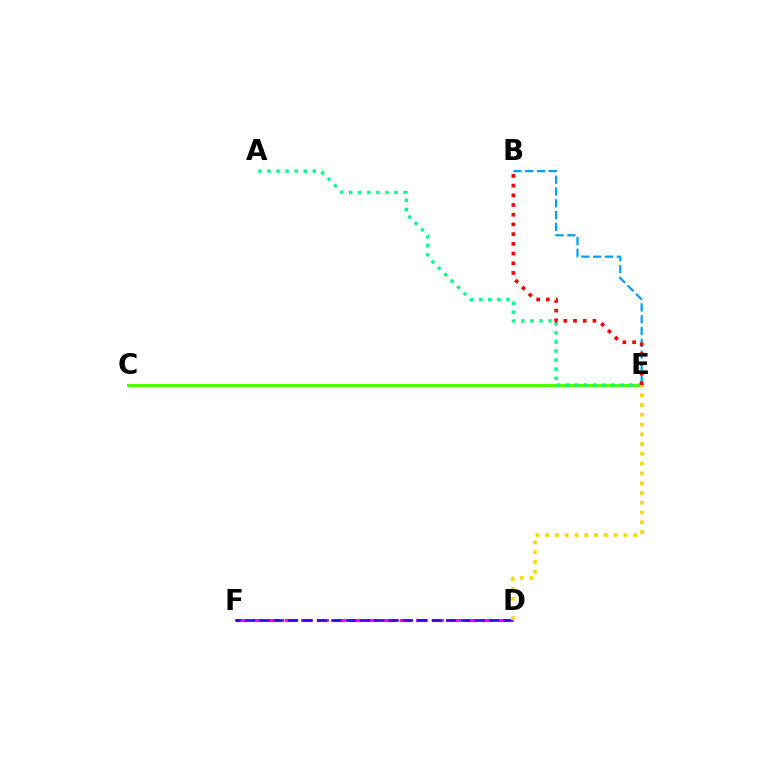{('D', 'F'): [{'color': '#ff00ed', 'line_style': 'dashed', 'thickness': 2.23}, {'color': '#3700ff', 'line_style': 'dashed', 'thickness': 1.95}], ('B', 'E'): [{'color': '#009eff', 'line_style': 'dashed', 'thickness': 1.6}, {'color': '#ff0000', 'line_style': 'dotted', 'thickness': 2.64}], ('C', 'E'): [{'color': '#4fff00', 'line_style': 'solid', 'thickness': 2.19}], ('A', 'E'): [{'color': '#00ff86', 'line_style': 'dotted', 'thickness': 2.46}], ('D', 'E'): [{'color': '#ffd500', 'line_style': 'dotted', 'thickness': 2.66}]}